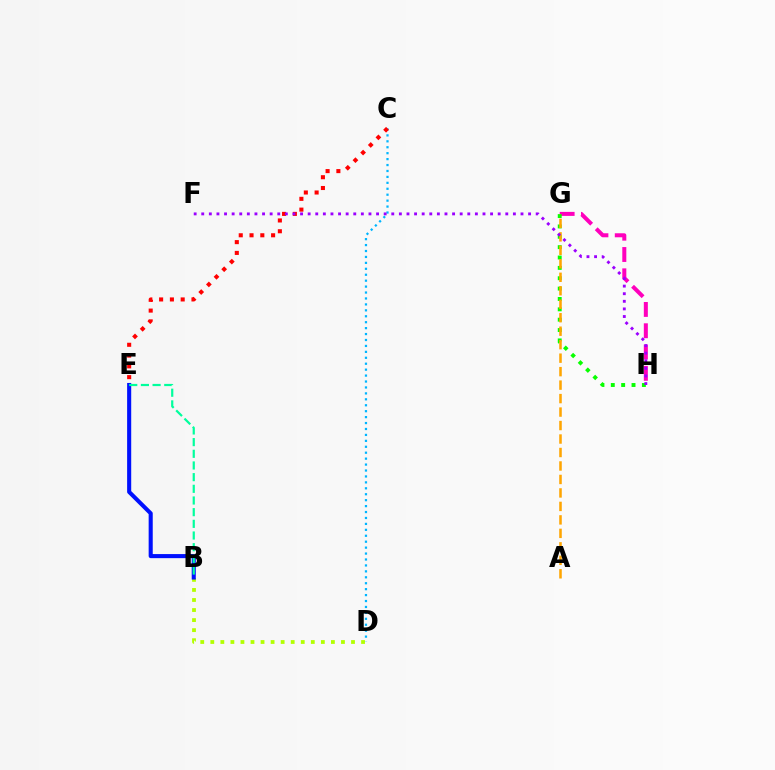{('B', 'D'): [{'color': '#b3ff00', 'line_style': 'dotted', 'thickness': 2.73}], ('C', 'D'): [{'color': '#00b5ff', 'line_style': 'dotted', 'thickness': 1.61}], ('C', 'E'): [{'color': '#ff0000', 'line_style': 'dotted', 'thickness': 2.93}], ('G', 'H'): [{'color': '#ff00bd', 'line_style': 'dashed', 'thickness': 2.89}, {'color': '#08ff00', 'line_style': 'dotted', 'thickness': 2.82}], ('A', 'G'): [{'color': '#ffa500', 'line_style': 'dashed', 'thickness': 1.83}], ('B', 'E'): [{'color': '#0010ff', 'line_style': 'solid', 'thickness': 2.94}, {'color': '#00ff9d', 'line_style': 'dashed', 'thickness': 1.59}], ('F', 'H'): [{'color': '#9b00ff', 'line_style': 'dotted', 'thickness': 2.07}]}